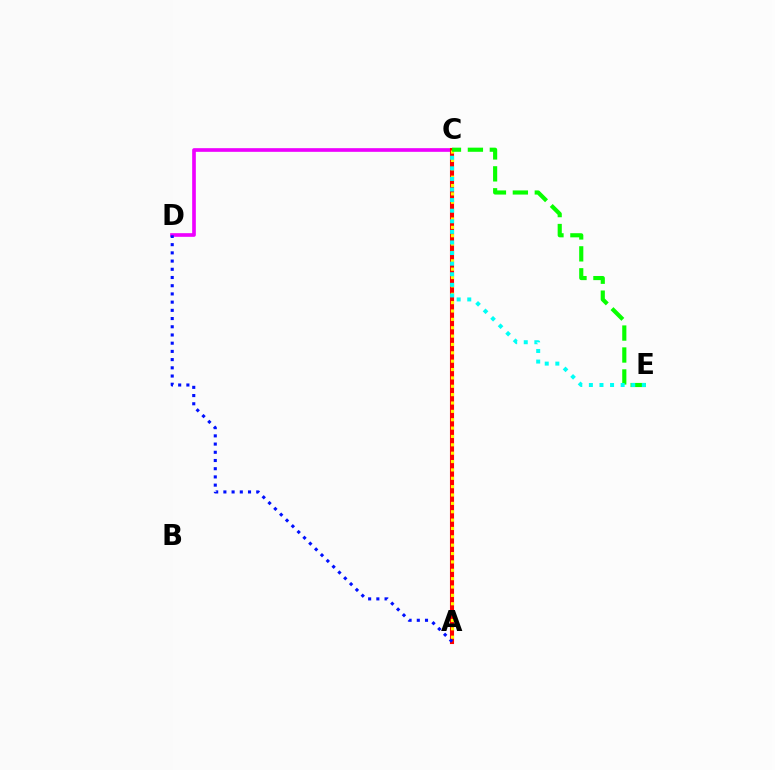{('C', 'D'): [{'color': '#ee00ff', 'line_style': 'solid', 'thickness': 2.64}], ('A', 'C'): [{'color': '#ff0000', 'line_style': 'solid', 'thickness': 2.95}, {'color': '#fcf500', 'line_style': 'dotted', 'thickness': 2.27}], ('A', 'D'): [{'color': '#0010ff', 'line_style': 'dotted', 'thickness': 2.23}], ('C', 'E'): [{'color': '#08ff00', 'line_style': 'dashed', 'thickness': 2.98}, {'color': '#00fff6', 'line_style': 'dotted', 'thickness': 2.88}]}